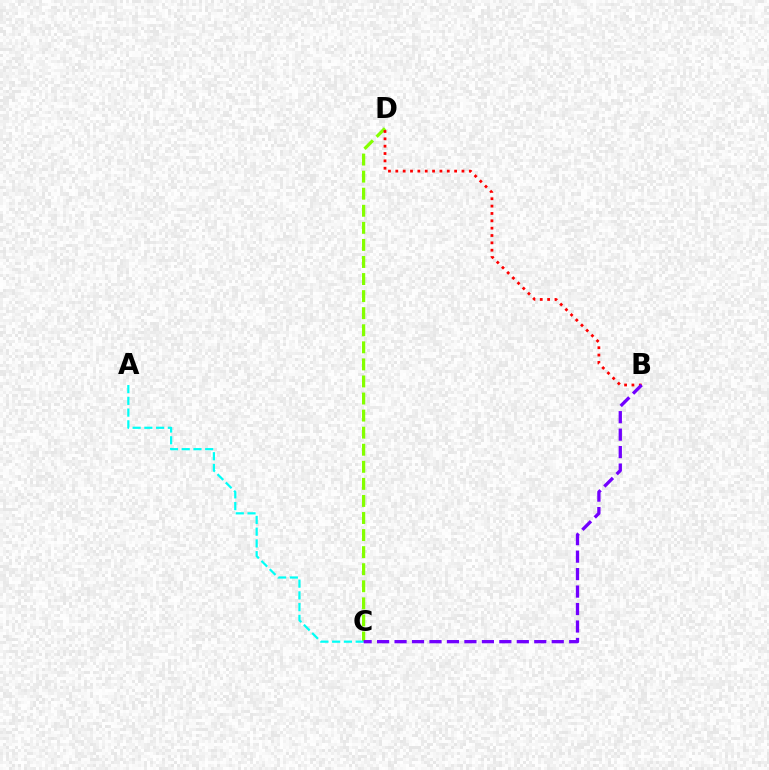{('C', 'D'): [{'color': '#84ff00', 'line_style': 'dashed', 'thickness': 2.32}], ('B', 'D'): [{'color': '#ff0000', 'line_style': 'dotted', 'thickness': 2.0}], ('A', 'C'): [{'color': '#00fff6', 'line_style': 'dashed', 'thickness': 1.6}], ('B', 'C'): [{'color': '#7200ff', 'line_style': 'dashed', 'thickness': 2.37}]}